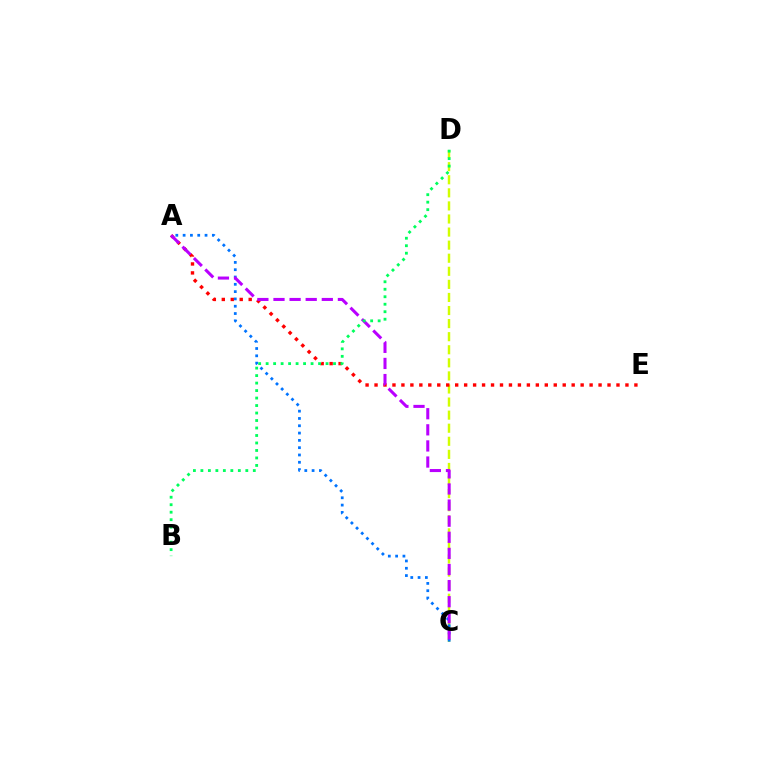{('C', 'D'): [{'color': '#d1ff00', 'line_style': 'dashed', 'thickness': 1.78}], ('A', 'E'): [{'color': '#ff0000', 'line_style': 'dotted', 'thickness': 2.43}], ('A', 'C'): [{'color': '#0074ff', 'line_style': 'dotted', 'thickness': 1.98}, {'color': '#b900ff', 'line_style': 'dashed', 'thickness': 2.19}], ('B', 'D'): [{'color': '#00ff5c', 'line_style': 'dotted', 'thickness': 2.03}]}